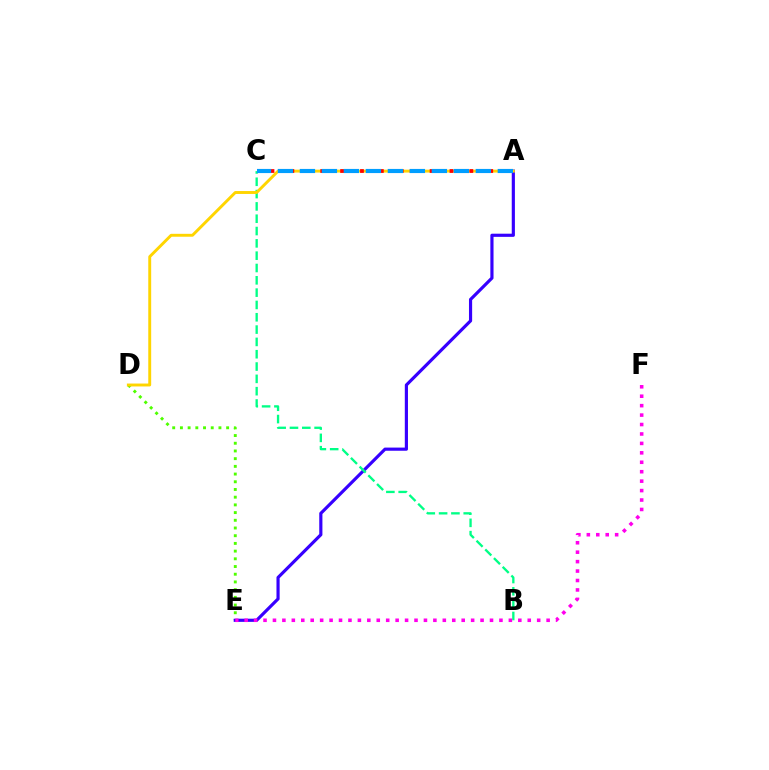{('D', 'E'): [{'color': '#4fff00', 'line_style': 'dotted', 'thickness': 2.09}], ('A', 'E'): [{'color': '#3700ff', 'line_style': 'solid', 'thickness': 2.28}], ('B', 'C'): [{'color': '#00ff86', 'line_style': 'dashed', 'thickness': 1.67}], ('A', 'D'): [{'color': '#ffd500', 'line_style': 'solid', 'thickness': 2.1}], ('A', 'C'): [{'color': '#ff0000', 'line_style': 'dotted', 'thickness': 2.7}, {'color': '#009eff', 'line_style': 'dashed', 'thickness': 2.99}], ('E', 'F'): [{'color': '#ff00ed', 'line_style': 'dotted', 'thickness': 2.56}]}